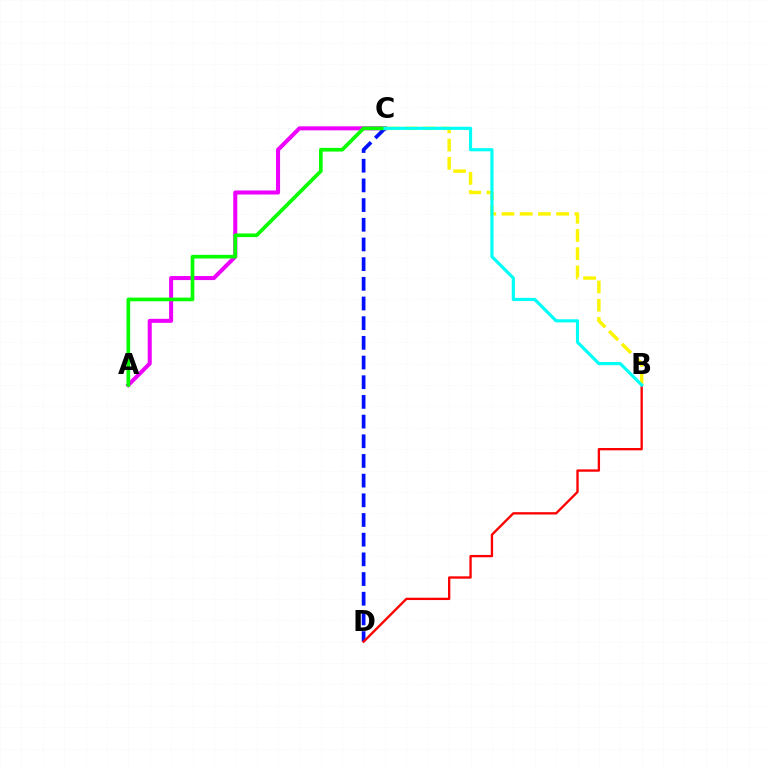{('A', 'C'): [{'color': '#ee00ff', 'line_style': 'solid', 'thickness': 2.91}, {'color': '#08ff00', 'line_style': 'solid', 'thickness': 2.64}], ('B', 'C'): [{'color': '#fcf500', 'line_style': 'dashed', 'thickness': 2.48}, {'color': '#00fff6', 'line_style': 'solid', 'thickness': 2.27}], ('C', 'D'): [{'color': '#0010ff', 'line_style': 'dashed', 'thickness': 2.67}], ('B', 'D'): [{'color': '#ff0000', 'line_style': 'solid', 'thickness': 1.68}]}